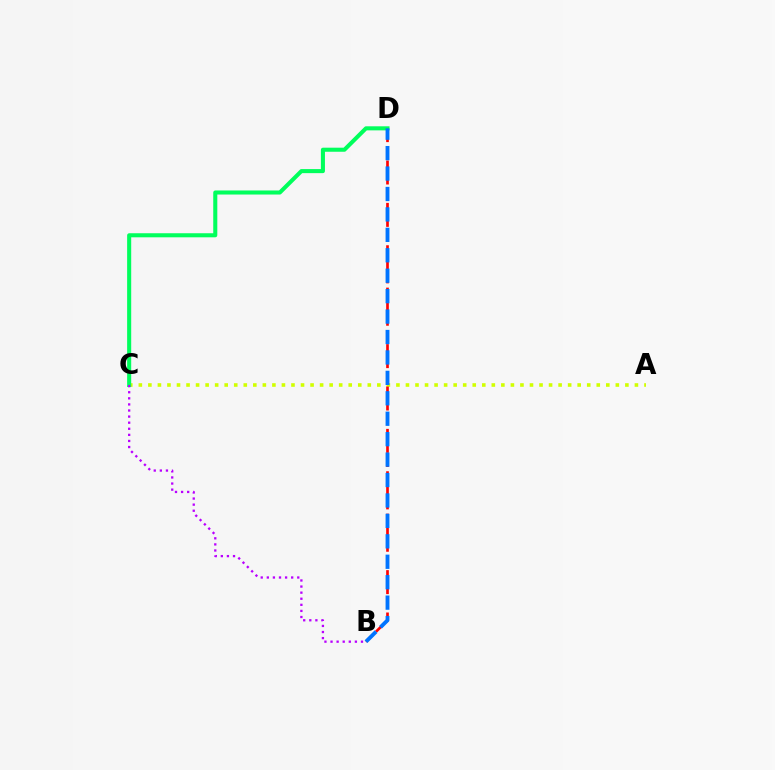{('A', 'C'): [{'color': '#d1ff00', 'line_style': 'dotted', 'thickness': 2.59}], ('C', 'D'): [{'color': '#00ff5c', 'line_style': 'solid', 'thickness': 2.93}], ('B', 'D'): [{'color': '#ff0000', 'line_style': 'dashed', 'thickness': 1.92}, {'color': '#0074ff', 'line_style': 'dashed', 'thickness': 2.78}], ('B', 'C'): [{'color': '#b900ff', 'line_style': 'dotted', 'thickness': 1.65}]}